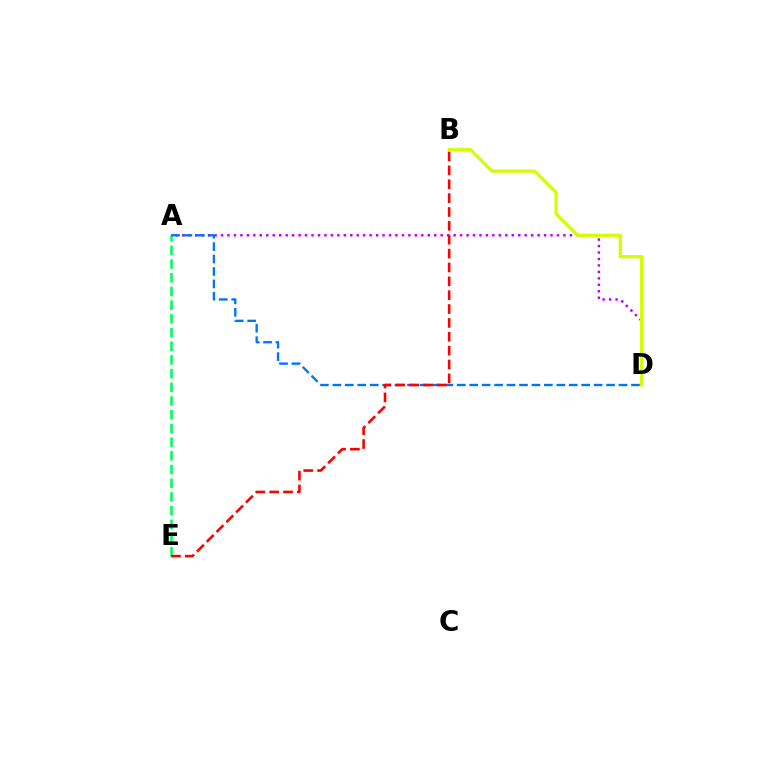{('A', 'D'): [{'color': '#b900ff', 'line_style': 'dotted', 'thickness': 1.76}, {'color': '#0074ff', 'line_style': 'dashed', 'thickness': 1.69}], ('B', 'D'): [{'color': '#d1ff00', 'line_style': 'solid', 'thickness': 2.33}], ('A', 'E'): [{'color': '#00ff5c', 'line_style': 'dashed', 'thickness': 1.86}], ('B', 'E'): [{'color': '#ff0000', 'line_style': 'dashed', 'thickness': 1.88}]}